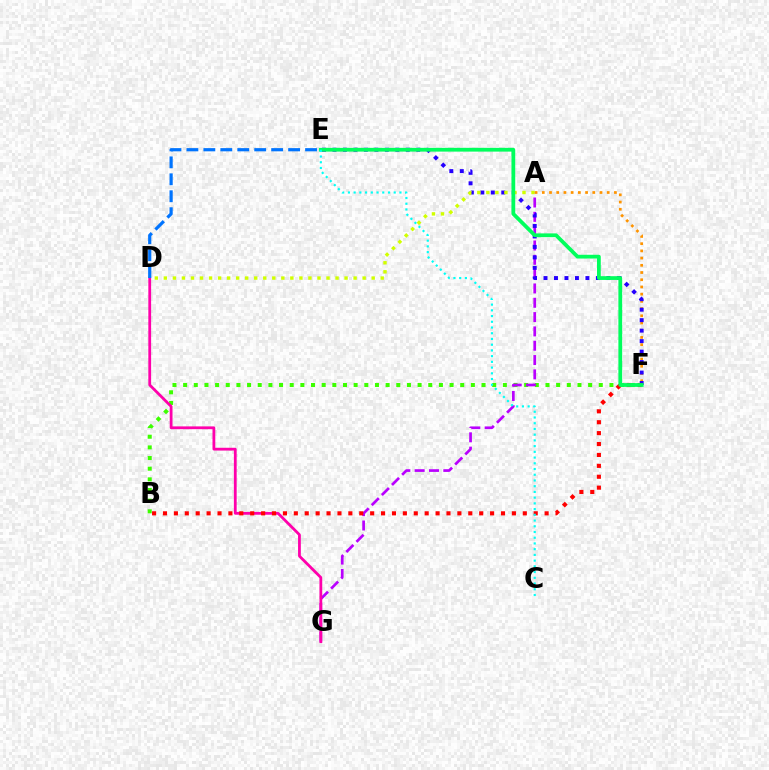{('B', 'F'): [{'color': '#3dff00', 'line_style': 'dotted', 'thickness': 2.9}, {'color': '#ff0000', 'line_style': 'dotted', 'thickness': 2.96}], ('A', 'G'): [{'color': '#b900ff', 'line_style': 'dashed', 'thickness': 1.95}], ('A', 'F'): [{'color': '#ff9400', 'line_style': 'dotted', 'thickness': 1.96}], ('E', 'F'): [{'color': '#2500ff', 'line_style': 'dotted', 'thickness': 2.85}, {'color': '#00ff5c', 'line_style': 'solid', 'thickness': 2.72}], ('A', 'D'): [{'color': '#d1ff00', 'line_style': 'dotted', 'thickness': 2.45}], ('D', 'G'): [{'color': '#ff00ac', 'line_style': 'solid', 'thickness': 2.0}], ('D', 'E'): [{'color': '#0074ff', 'line_style': 'dashed', 'thickness': 2.3}], ('C', 'E'): [{'color': '#00fff6', 'line_style': 'dotted', 'thickness': 1.56}]}